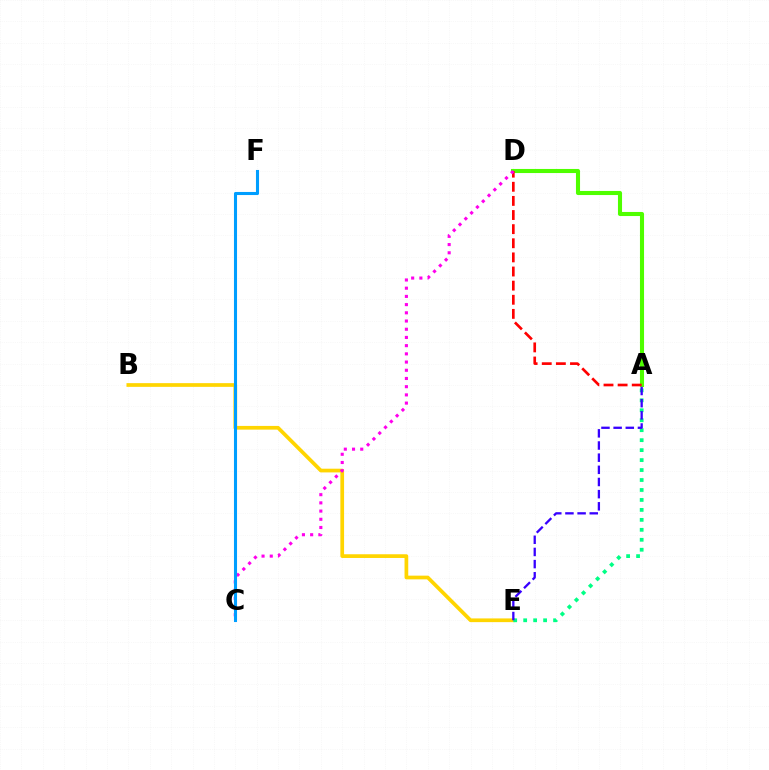{('B', 'E'): [{'color': '#ffd500', 'line_style': 'solid', 'thickness': 2.67}], ('A', 'D'): [{'color': '#4fff00', 'line_style': 'solid', 'thickness': 2.94}, {'color': '#ff0000', 'line_style': 'dashed', 'thickness': 1.92}], ('C', 'D'): [{'color': '#ff00ed', 'line_style': 'dotted', 'thickness': 2.23}], ('A', 'E'): [{'color': '#00ff86', 'line_style': 'dotted', 'thickness': 2.71}, {'color': '#3700ff', 'line_style': 'dashed', 'thickness': 1.65}], ('C', 'F'): [{'color': '#009eff', 'line_style': 'solid', 'thickness': 2.22}]}